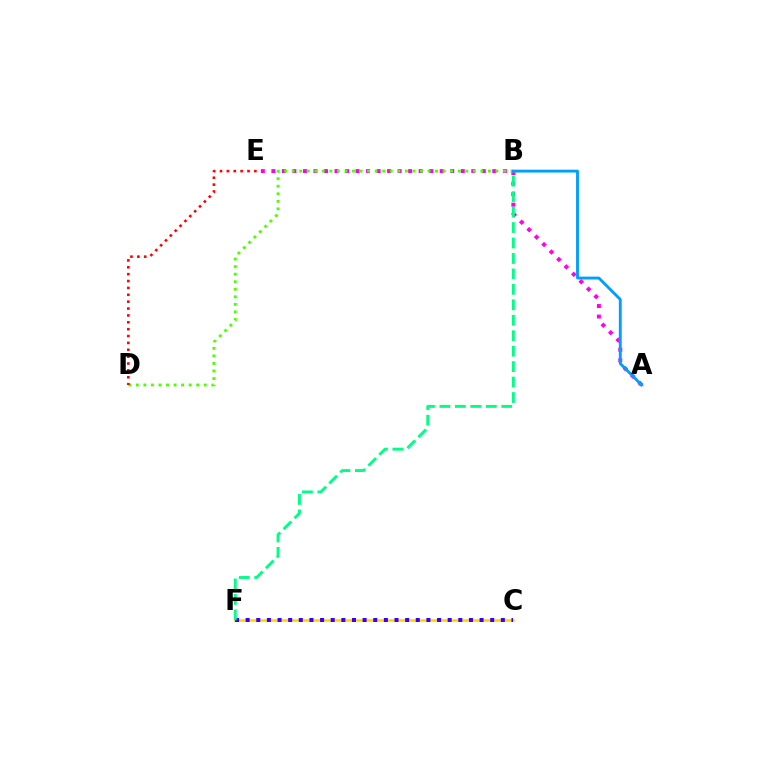{('A', 'E'): [{'color': '#ff00ed', 'line_style': 'dotted', 'thickness': 2.86}], ('B', 'D'): [{'color': '#4fff00', 'line_style': 'dotted', 'thickness': 2.05}], ('A', 'B'): [{'color': '#009eff', 'line_style': 'solid', 'thickness': 2.06}], ('C', 'F'): [{'color': '#ffd500', 'line_style': 'solid', 'thickness': 1.84}, {'color': '#3700ff', 'line_style': 'dotted', 'thickness': 2.89}], ('D', 'E'): [{'color': '#ff0000', 'line_style': 'dotted', 'thickness': 1.87}], ('B', 'F'): [{'color': '#00ff86', 'line_style': 'dashed', 'thickness': 2.1}]}